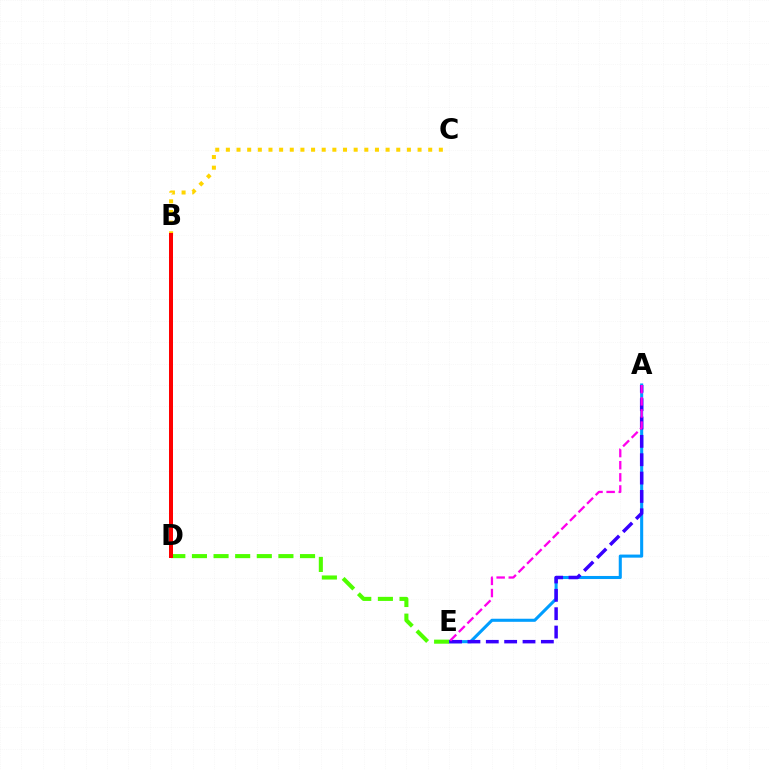{('A', 'E'): [{'color': '#009eff', 'line_style': 'solid', 'thickness': 2.21}, {'color': '#3700ff', 'line_style': 'dashed', 'thickness': 2.49}, {'color': '#ff00ed', 'line_style': 'dashed', 'thickness': 1.65}], ('D', 'E'): [{'color': '#4fff00', 'line_style': 'dashed', 'thickness': 2.94}], ('B', 'C'): [{'color': '#ffd500', 'line_style': 'dotted', 'thickness': 2.89}], ('B', 'D'): [{'color': '#00ff86', 'line_style': 'dotted', 'thickness': 1.57}, {'color': '#ff0000', 'line_style': 'solid', 'thickness': 2.88}]}